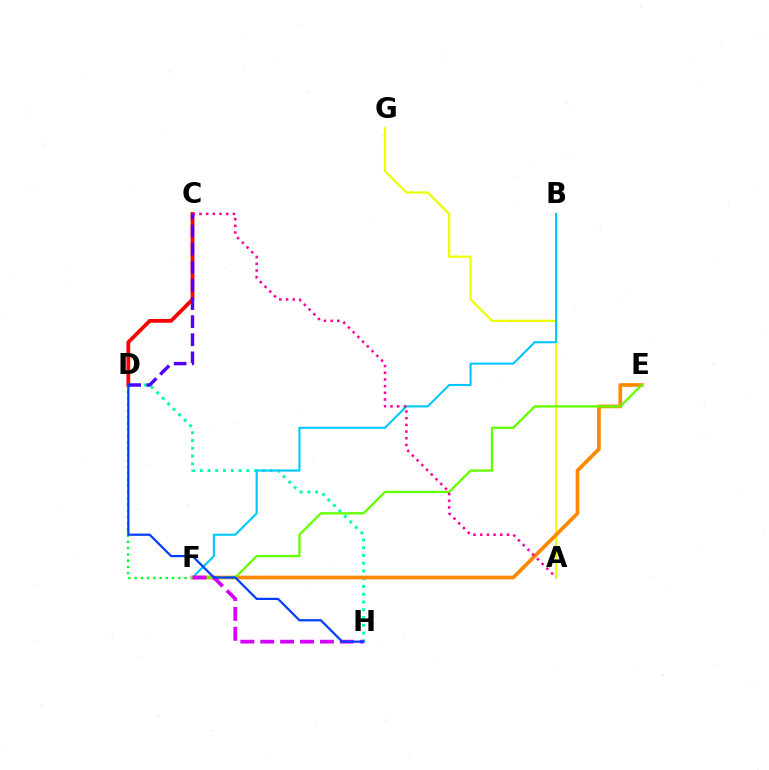{('A', 'G'): [{'color': '#eeff00', 'line_style': 'solid', 'thickness': 1.6}], ('C', 'D'): [{'color': '#ff0000', 'line_style': 'solid', 'thickness': 2.72}, {'color': '#4f00ff', 'line_style': 'dashed', 'thickness': 2.46}], ('D', 'F'): [{'color': '#00ff27', 'line_style': 'dotted', 'thickness': 1.7}], ('D', 'H'): [{'color': '#00ffaf', 'line_style': 'dotted', 'thickness': 2.11}, {'color': '#003fff', 'line_style': 'solid', 'thickness': 1.6}], ('B', 'F'): [{'color': '#00c7ff', 'line_style': 'solid', 'thickness': 1.52}], ('E', 'F'): [{'color': '#ff8800', 'line_style': 'solid', 'thickness': 2.68}, {'color': '#66ff00', 'line_style': 'solid', 'thickness': 1.67}], ('A', 'C'): [{'color': '#ff00a0', 'line_style': 'dotted', 'thickness': 1.82}], ('F', 'H'): [{'color': '#d600ff', 'line_style': 'dashed', 'thickness': 2.7}]}